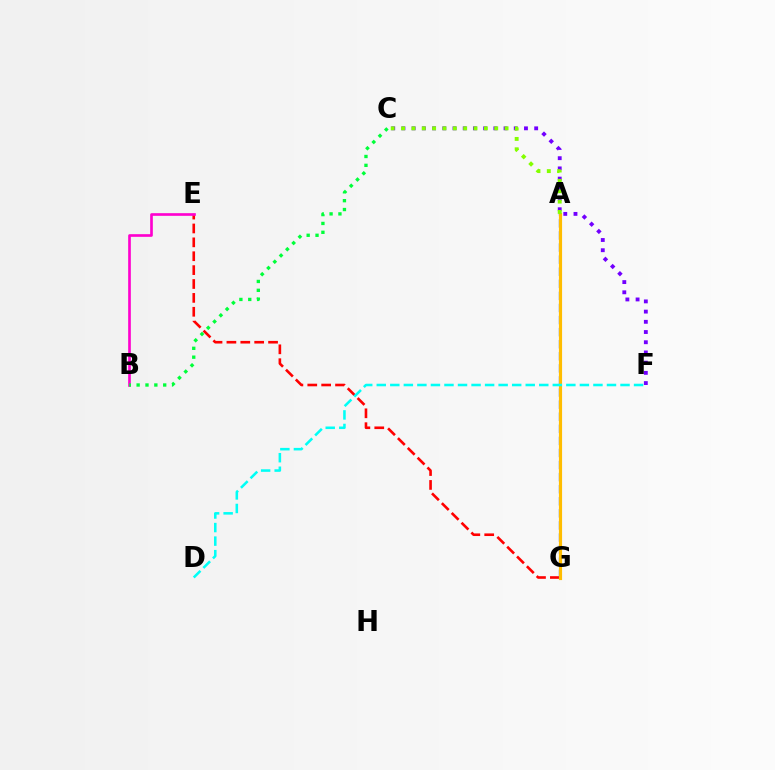{('C', 'F'): [{'color': '#7200ff', 'line_style': 'dotted', 'thickness': 2.77}], ('E', 'G'): [{'color': '#ff0000', 'line_style': 'dashed', 'thickness': 1.89}], ('A', 'G'): [{'color': '#004bff', 'line_style': 'dashed', 'thickness': 1.64}, {'color': '#ffbd00', 'line_style': 'solid', 'thickness': 2.27}], ('D', 'F'): [{'color': '#00fff6', 'line_style': 'dashed', 'thickness': 1.84}], ('B', 'E'): [{'color': '#ff00cf', 'line_style': 'solid', 'thickness': 1.91}], ('A', 'C'): [{'color': '#84ff00', 'line_style': 'dotted', 'thickness': 2.81}], ('B', 'C'): [{'color': '#00ff39', 'line_style': 'dotted', 'thickness': 2.41}]}